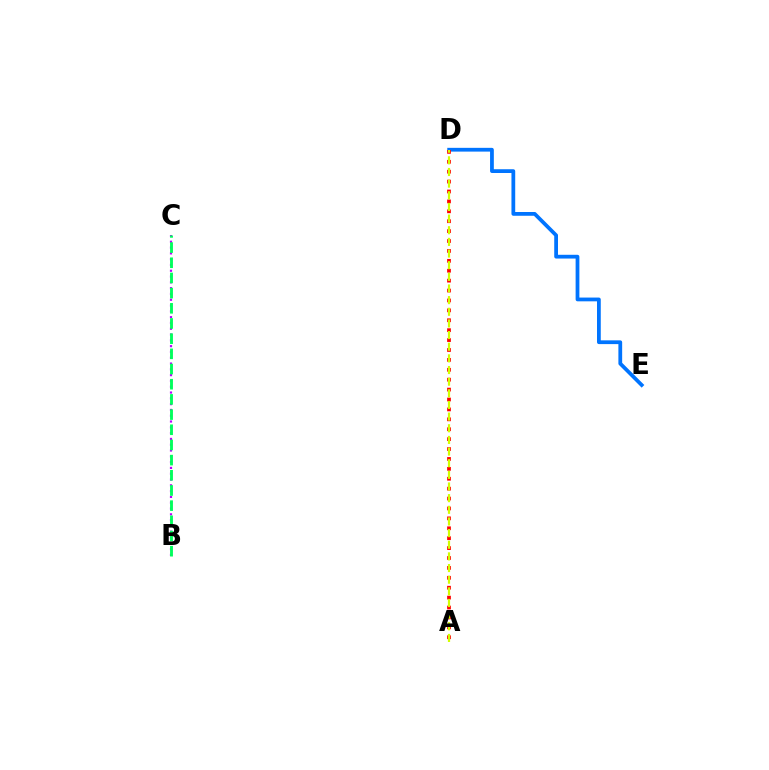{('D', 'E'): [{'color': '#0074ff', 'line_style': 'solid', 'thickness': 2.71}], ('A', 'D'): [{'color': '#ff0000', 'line_style': 'dotted', 'thickness': 2.69}, {'color': '#d1ff00', 'line_style': 'dashed', 'thickness': 1.58}], ('B', 'C'): [{'color': '#b900ff', 'line_style': 'dotted', 'thickness': 1.58}, {'color': '#00ff5c', 'line_style': 'dashed', 'thickness': 2.06}]}